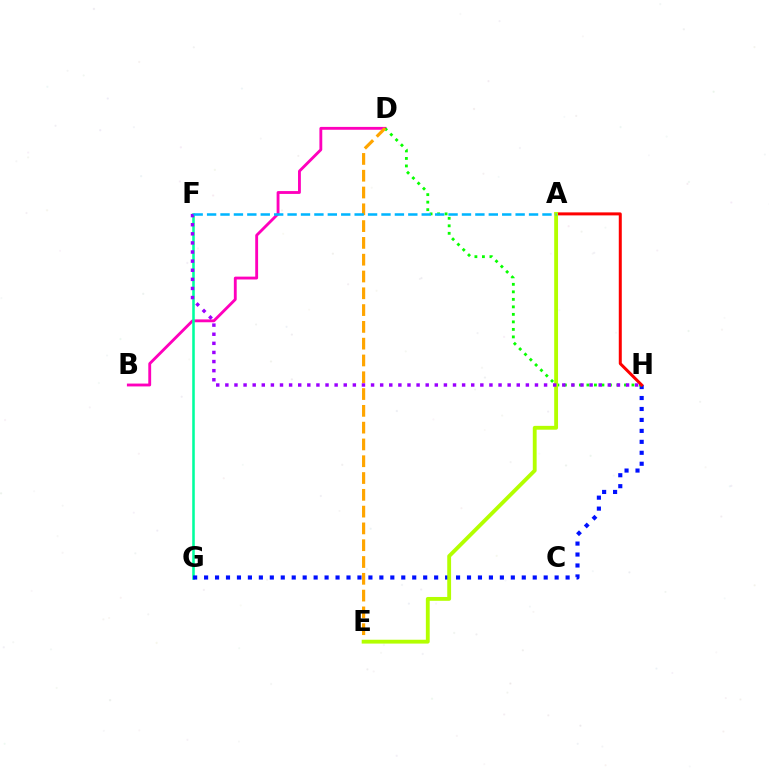{('B', 'D'): [{'color': '#ff00bd', 'line_style': 'solid', 'thickness': 2.05}], ('F', 'G'): [{'color': '#00ff9d', 'line_style': 'solid', 'thickness': 1.84}], ('G', 'H'): [{'color': '#0010ff', 'line_style': 'dotted', 'thickness': 2.98}], ('D', 'H'): [{'color': '#08ff00', 'line_style': 'dotted', 'thickness': 2.04}], ('A', 'H'): [{'color': '#ff0000', 'line_style': 'solid', 'thickness': 2.16}], ('D', 'E'): [{'color': '#ffa500', 'line_style': 'dashed', 'thickness': 2.28}], ('A', 'E'): [{'color': '#b3ff00', 'line_style': 'solid', 'thickness': 2.76}], ('F', 'H'): [{'color': '#9b00ff', 'line_style': 'dotted', 'thickness': 2.47}], ('A', 'F'): [{'color': '#00b5ff', 'line_style': 'dashed', 'thickness': 1.82}]}